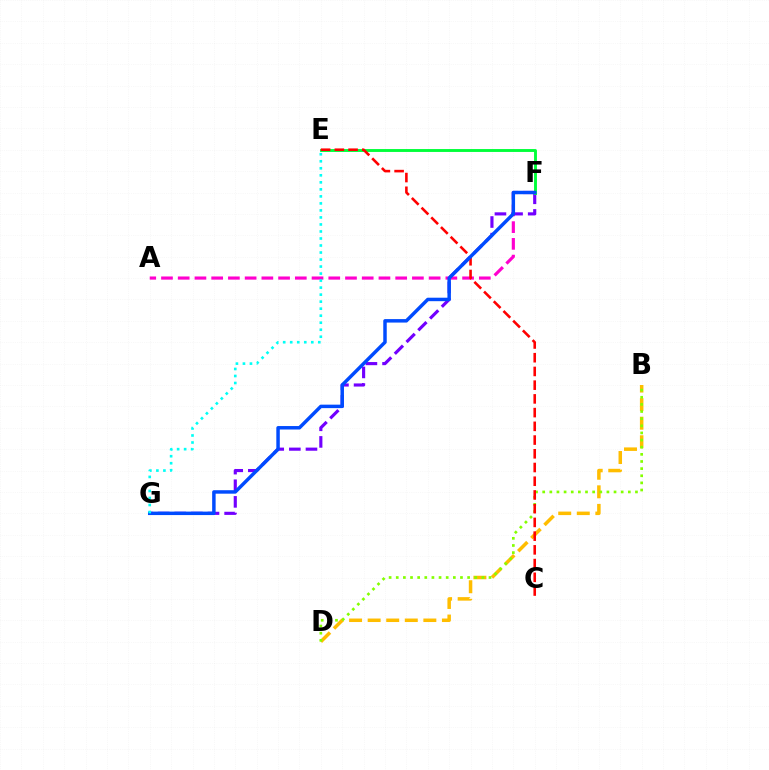{('A', 'F'): [{'color': '#ff00cf', 'line_style': 'dashed', 'thickness': 2.27}], ('F', 'G'): [{'color': '#7200ff', 'line_style': 'dashed', 'thickness': 2.26}, {'color': '#004bff', 'line_style': 'solid', 'thickness': 2.5}], ('E', 'F'): [{'color': '#00ff39', 'line_style': 'solid', 'thickness': 2.08}], ('B', 'D'): [{'color': '#ffbd00', 'line_style': 'dashed', 'thickness': 2.52}, {'color': '#84ff00', 'line_style': 'dotted', 'thickness': 1.94}], ('C', 'E'): [{'color': '#ff0000', 'line_style': 'dashed', 'thickness': 1.86}], ('E', 'G'): [{'color': '#00fff6', 'line_style': 'dotted', 'thickness': 1.91}]}